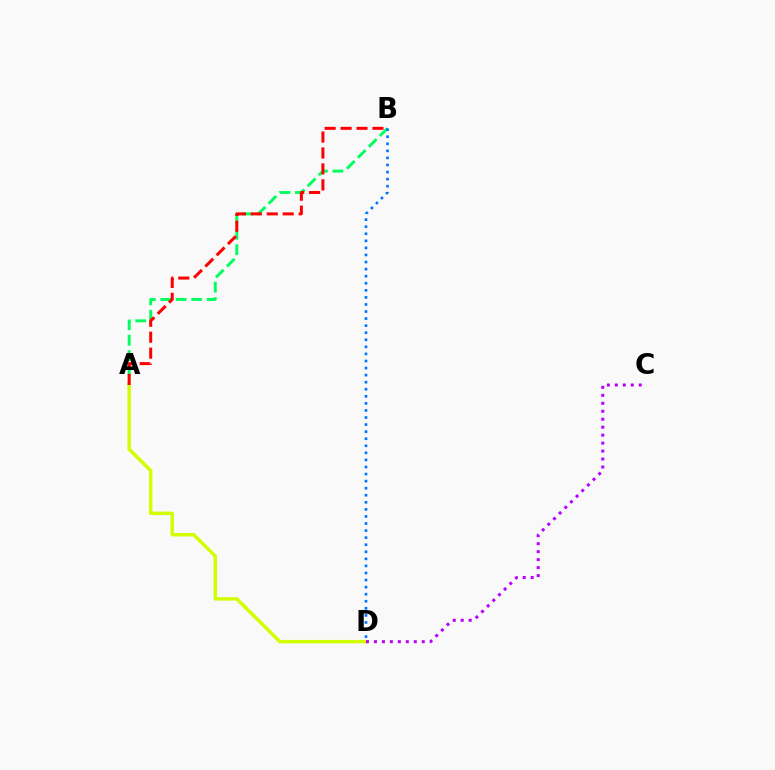{('A', 'B'): [{'color': '#00ff5c', 'line_style': 'dashed', 'thickness': 2.1}, {'color': '#ff0000', 'line_style': 'dashed', 'thickness': 2.17}], ('A', 'D'): [{'color': '#d1ff00', 'line_style': 'solid', 'thickness': 2.49}], ('C', 'D'): [{'color': '#b900ff', 'line_style': 'dotted', 'thickness': 2.16}], ('B', 'D'): [{'color': '#0074ff', 'line_style': 'dotted', 'thickness': 1.92}]}